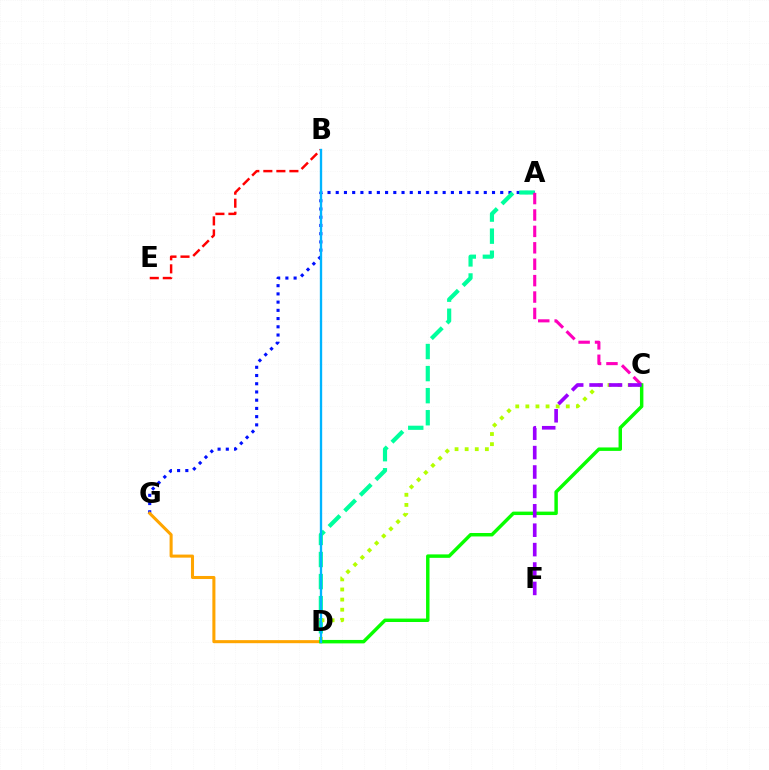{('A', 'G'): [{'color': '#0010ff', 'line_style': 'dotted', 'thickness': 2.23}], ('A', 'D'): [{'color': '#00ff9d', 'line_style': 'dashed', 'thickness': 3.0}], ('D', 'G'): [{'color': '#ffa500', 'line_style': 'solid', 'thickness': 2.2}], ('C', 'D'): [{'color': '#b3ff00', 'line_style': 'dotted', 'thickness': 2.75}, {'color': '#08ff00', 'line_style': 'solid', 'thickness': 2.48}], ('A', 'C'): [{'color': '#ff00bd', 'line_style': 'dashed', 'thickness': 2.23}], ('B', 'E'): [{'color': '#ff0000', 'line_style': 'dashed', 'thickness': 1.77}], ('C', 'F'): [{'color': '#9b00ff', 'line_style': 'dashed', 'thickness': 2.64}], ('B', 'D'): [{'color': '#00b5ff', 'line_style': 'solid', 'thickness': 1.69}]}